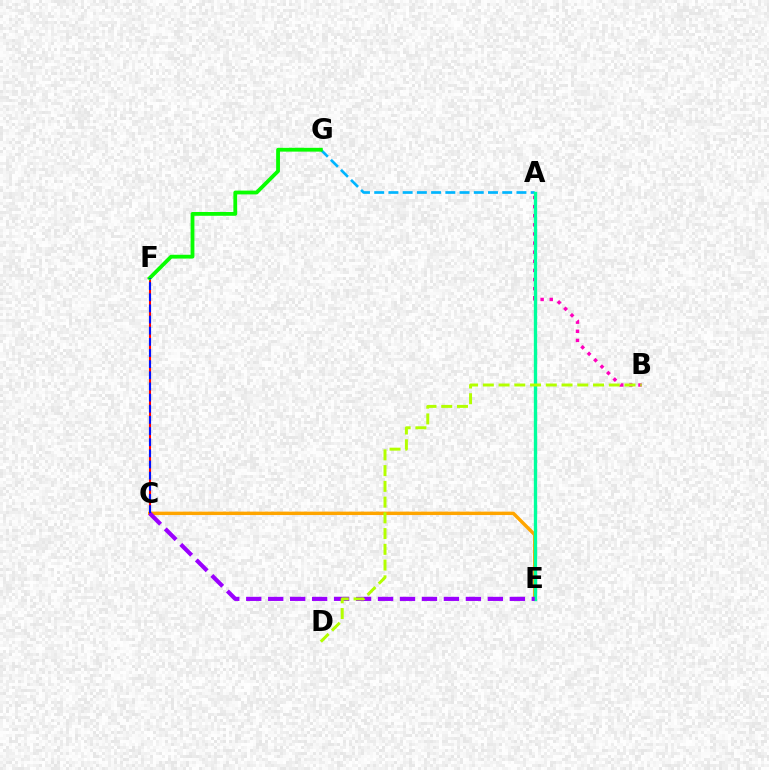{('A', 'G'): [{'color': '#00b5ff', 'line_style': 'dashed', 'thickness': 1.93}], ('A', 'B'): [{'color': '#ff00bd', 'line_style': 'dotted', 'thickness': 2.48}], ('C', 'E'): [{'color': '#ffa500', 'line_style': 'solid', 'thickness': 2.46}, {'color': '#9b00ff', 'line_style': 'dashed', 'thickness': 2.98}], ('C', 'F'): [{'color': '#ff0000', 'line_style': 'solid', 'thickness': 1.5}, {'color': '#0010ff', 'line_style': 'dashed', 'thickness': 1.51}], ('A', 'E'): [{'color': '#00ff9d', 'line_style': 'solid', 'thickness': 2.4}], ('B', 'D'): [{'color': '#b3ff00', 'line_style': 'dashed', 'thickness': 2.14}], ('F', 'G'): [{'color': '#08ff00', 'line_style': 'solid', 'thickness': 2.74}]}